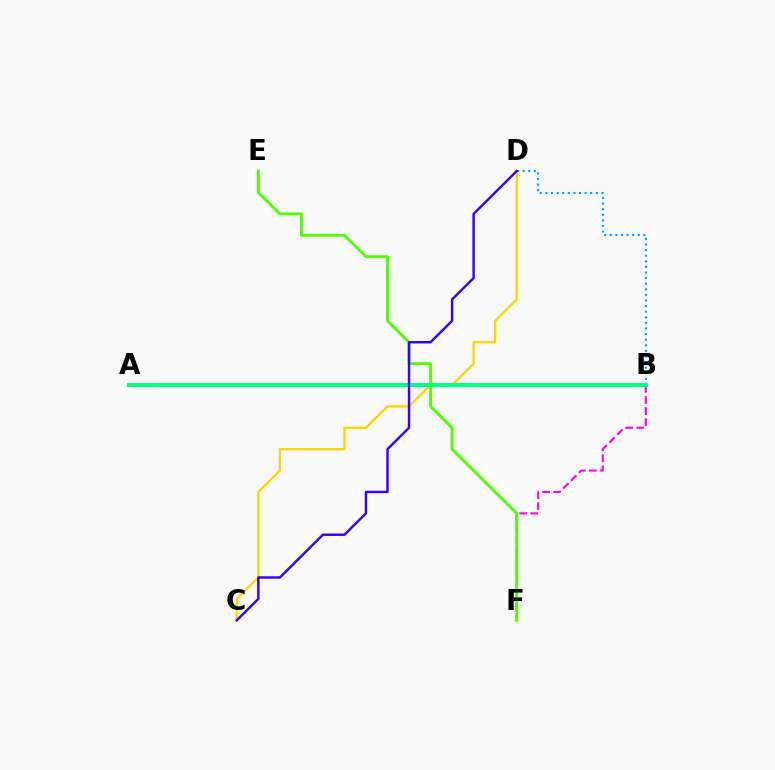{('B', 'F'): [{'color': '#ff00ed', 'line_style': 'dashed', 'thickness': 1.51}], ('C', 'D'): [{'color': '#ffd500', 'line_style': 'solid', 'thickness': 1.66}, {'color': '#3700ff', 'line_style': 'solid', 'thickness': 1.75}], ('E', 'F'): [{'color': '#4fff00', 'line_style': 'solid', 'thickness': 2.06}], ('A', 'B'): [{'color': '#ff0000', 'line_style': 'solid', 'thickness': 1.79}, {'color': '#00ff86', 'line_style': 'solid', 'thickness': 2.87}], ('B', 'D'): [{'color': '#009eff', 'line_style': 'dotted', 'thickness': 1.52}]}